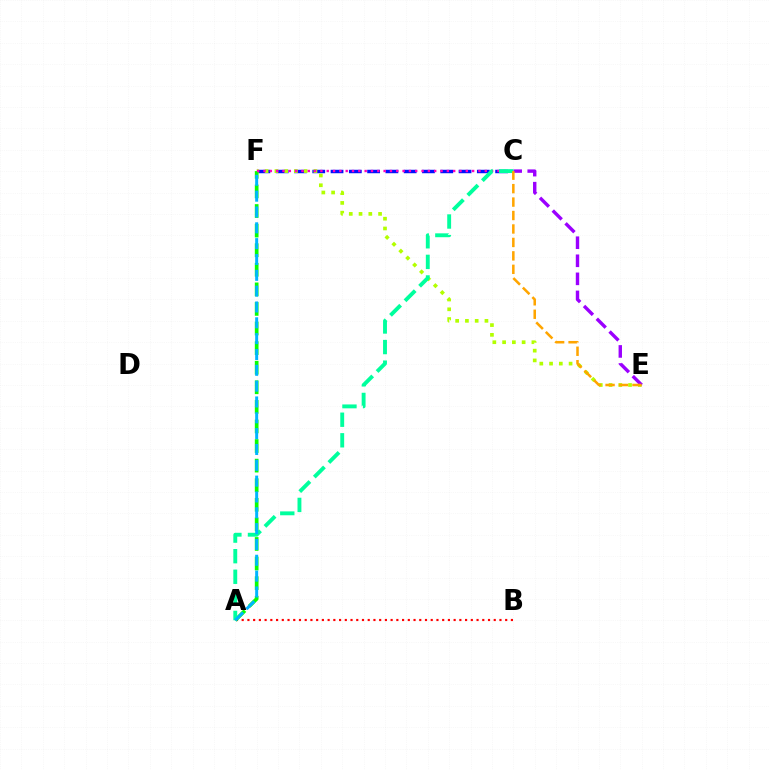{('C', 'F'): [{'color': '#0010ff', 'line_style': 'dashed', 'thickness': 2.48}, {'color': '#ff00bd', 'line_style': 'dotted', 'thickness': 1.72}], ('A', 'B'): [{'color': '#ff0000', 'line_style': 'dotted', 'thickness': 1.56}], ('E', 'F'): [{'color': '#b3ff00', 'line_style': 'dotted', 'thickness': 2.65}], ('A', 'F'): [{'color': '#08ff00', 'line_style': 'dashed', 'thickness': 2.66}, {'color': '#00b5ff', 'line_style': 'dashed', 'thickness': 2.15}], ('C', 'E'): [{'color': '#9b00ff', 'line_style': 'dashed', 'thickness': 2.45}, {'color': '#ffa500', 'line_style': 'dashed', 'thickness': 1.83}], ('A', 'C'): [{'color': '#00ff9d', 'line_style': 'dashed', 'thickness': 2.8}]}